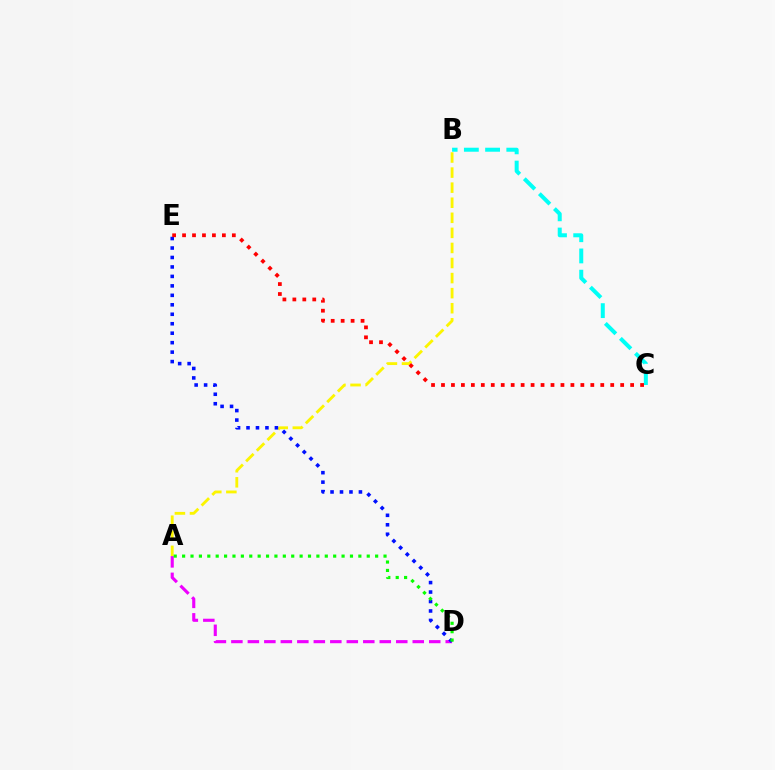{('A', 'B'): [{'color': '#fcf500', 'line_style': 'dashed', 'thickness': 2.05}], ('B', 'C'): [{'color': '#00fff6', 'line_style': 'dashed', 'thickness': 2.88}], ('A', 'D'): [{'color': '#ee00ff', 'line_style': 'dashed', 'thickness': 2.24}, {'color': '#08ff00', 'line_style': 'dotted', 'thickness': 2.28}], ('D', 'E'): [{'color': '#0010ff', 'line_style': 'dotted', 'thickness': 2.57}], ('C', 'E'): [{'color': '#ff0000', 'line_style': 'dotted', 'thickness': 2.7}]}